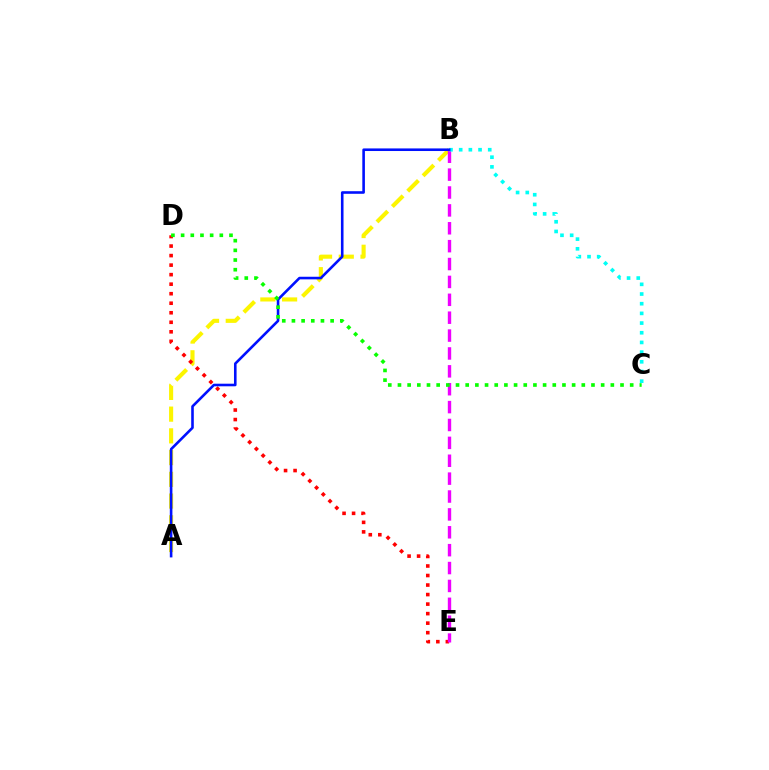{('A', 'B'): [{'color': '#fcf500', 'line_style': 'dashed', 'thickness': 2.95}, {'color': '#0010ff', 'line_style': 'solid', 'thickness': 1.87}], ('D', 'E'): [{'color': '#ff0000', 'line_style': 'dotted', 'thickness': 2.59}], ('B', 'E'): [{'color': '#ee00ff', 'line_style': 'dashed', 'thickness': 2.43}], ('B', 'C'): [{'color': '#00fff6', 'line_style': 'dotted', 'thickness': 2.63}], ('C', 'D'): [{'color': '#08ff00', 'line_style': 'dotted', 'thickness': 2.63}]}